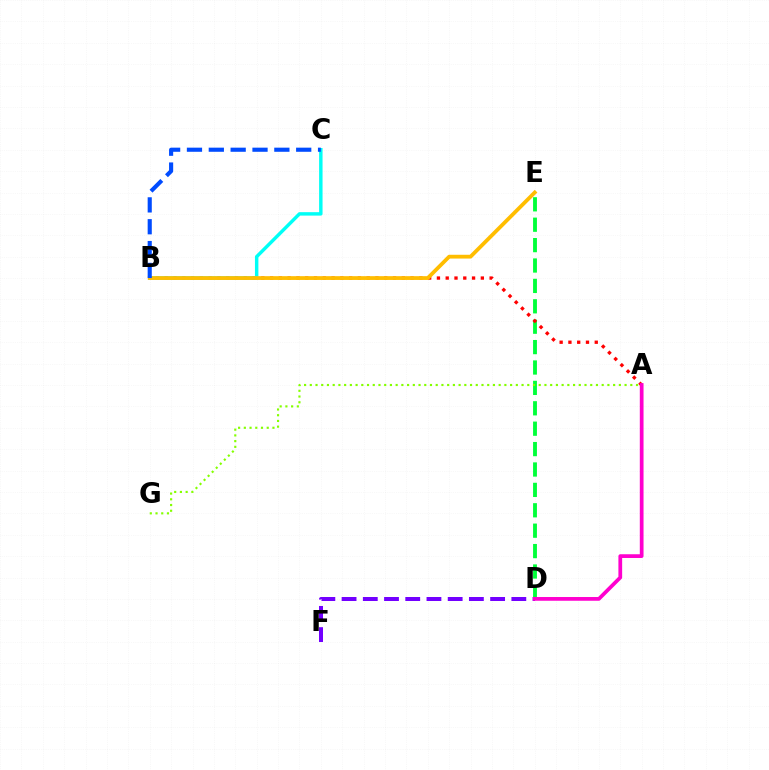{('D', 'E'): [{'color': '#00ff39', 'line_style': 'dashed', 'thickness': 2.77}], ('D', 'F'): [{'color': '#7200ff', 'line_style': 'dashed', 'thickness': 2.88}], ('A', 'B'): [{'color': '#ff0000', 'line_style': 'dotted', 'thickness': 2.39}], ('B', 'C'): [{'color': '#00fff6', 'line_style': 'solid', 'thickness': 2.48}, {'color': '#004bff', 'line_style': 'dashed', 'thickness': 2.97}], ('B', 'E'): [{'color': '#ffbd00', 'line_style': 'solid', 'thickness': 2.73}], ('A', 'D'): [{'color': '#ff00cf', 'line_style': 'solid', 'thickness': 2.69}], ('A', 'G'): [{'color': '#84ff00', 'line_style': 'dotted', 'thickness': 1.56}]}